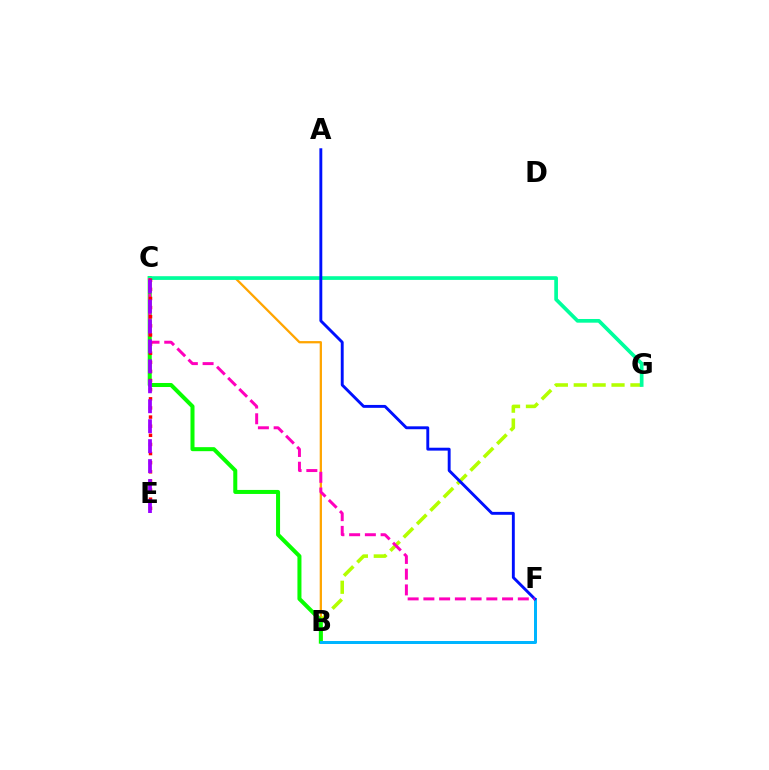{('B', 'C'): [{'color': '#ffa500', 'line_style': 'solid', 'thickness': 1.64}, {'color': '#08ff00', 'line_style': 'solid', 'thickness': 2.89}], ('B', 'G'): [{'color': '#b3ff00', 'line_style': 'dashed', 'thickness': 2.57}], ('B', 'F'): [{'color': '#00b5ff', 'line_style': 'solid', 'thickness': 2.15}], ('C', 'G'): [{'color': '#00ff9d', 'line_style': 'solid', 'thickness': 2.66}], ('A', 'F'): [{'color': '#0010ff', 'line_style': 'solid', 'thickness': 2.09}], ('C', 'F'): [{'color': '#ff00bd', 'line_style': 'dashed', 'thickness': 2.14}], ('C', 'E'): [{'color': '#ff0000', 'line_style': 'dotted', 'thickness': 2.48}, {'color': '#9b00ff', 'line_style': 'dashed', 'thickness': 2.71}]}